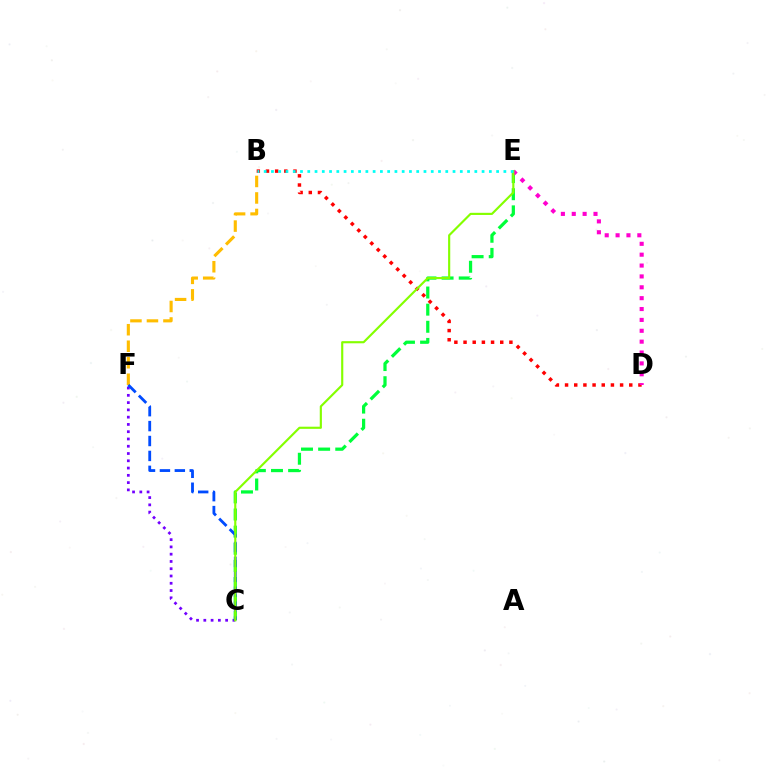{('B', 'D'): [{'color': '#ff0000', 'line_style': 'dotted', 'thickness': 2.49}], ('C', 'F'): [{'color': '#7200ff', 'line_style': 'dotted', 'thickness': 1.98}, {'color': '#004bff', 'line_style': 'dashed', 'thickness': 2.03}], ('C', 'E'): [{'color': '#00ff39', 'line_style': 'dashed', 'thickness': 2.33}, {'color': '#84ff00', 'line_style': 'solid', 'thickness': 1.55}], ('B', 'F'): [{'color': '#ffbd00', 'line_style': 'dashed', 'thickness': 2.24}], ('D', 'E'): [{'color': '#ff00cf', 'line_style': 'dotted', 'thickness': 2.95}], ('B', 'E'): [{'color': '#00fff6', 'line_style': 'dotted', 'thickness': 1.97}]}